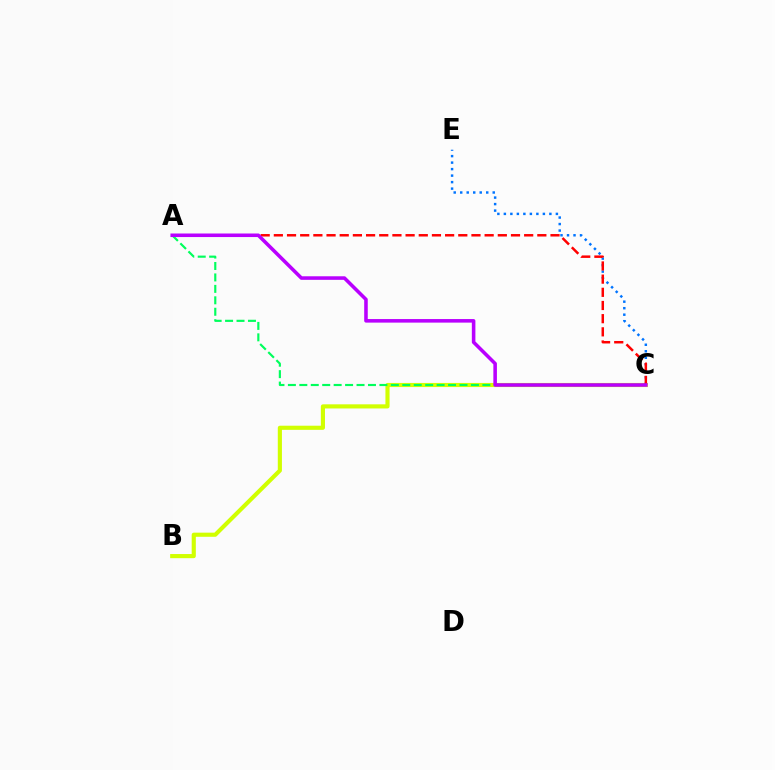{('B', 'C'): [{'color': '#d1ff00', 'line_style': 'solid', 'thickness': 2.98}], ('A', 'C'): [{'color': '#00ff5c', 'line_style': 'dashed', 'thickness': 1.55}, {'color': '#ff0000', 'line_style': 'dashed', 'thickness': 1.79}, {'color': '#b900ff', 'line_style': 'solid', 'thickness': 2.56}], ('C', 'E'): [{'color': '#0074ff', 'line_style': 'dotted', 'thickness': 1.77}]}